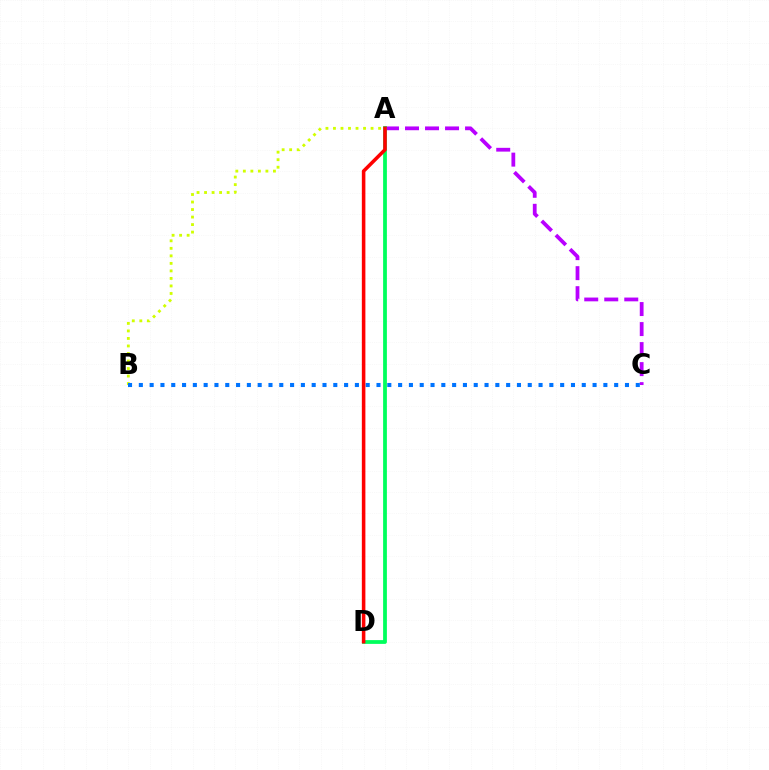{('A', 'C'): [{'color': '#b900ff', 'line_style': 'dashed', 'thickness': 2.72}], ('A', 'D'): [{'color': '#00ff5c', 'line_style': 'solid', 'thickness': 2.72}, {'color': '#ff0000', 'line_style': 'solid', 'thickness': 2.56}], ('A', 'B'): [{'color': '#d1ff00', 'line_style': 'dotted', 'thickness': 2.04}], ('B', 'C'): [{'color': '#0074ff', 'line_style': 'dotted', 'thickness': 2.94}]}